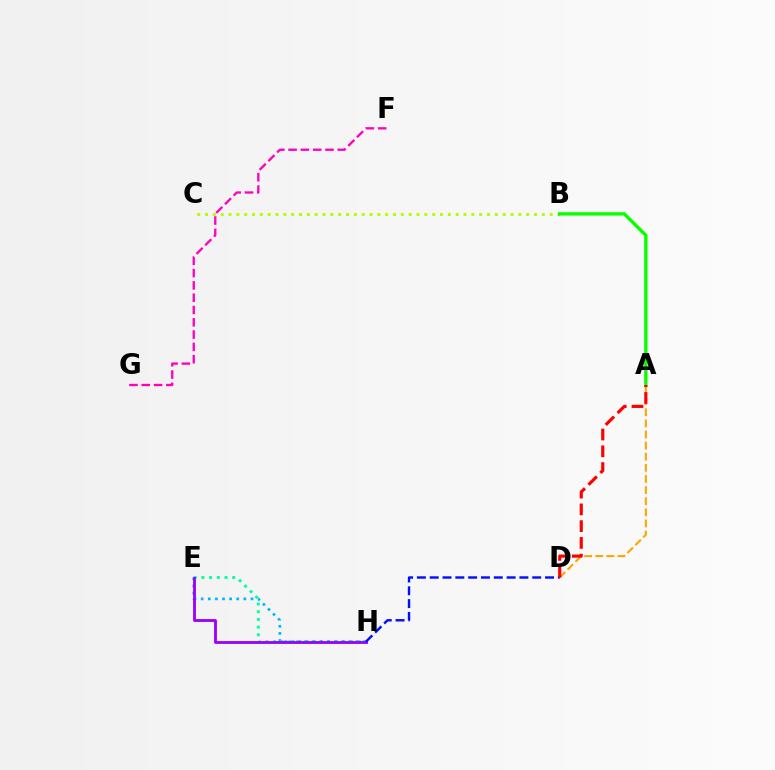{('E', 'H'): [{'color': '#00ff9d', 'line_style': 'dotted', 'thickness': 2.09}, {'color': '#00b5ff', 'line_style': 'dotted', 'thickness': 1.93}, {'color': '#9b00ff', 'line_style': 'solid', 'thickness': 2.04}], ('B', 'C'): [{'color': '#b3ff00', 'line_style': 'dotted', 'thickness': 2.13}], ('F', 'G'): [{'color': '#ff00bd', 'line_style': 'dashed', 'thickness': 1.67}], ('A', 'B'): [{'color': '#08ff00', 'line_style': 'solid', 'thickness': 2.41}], ('A', 'D'): [{'color': '#ffa500', 'line_style': 'dashed', 'thickness': 1.51}, {'color': '#ff0000', 'line_style': 'dashed', 'thickness': 2.28}], ('D', 'H'): [{'color': '#0010ff', 'line_style': 'dashed', 'thickness': 1.74}]}